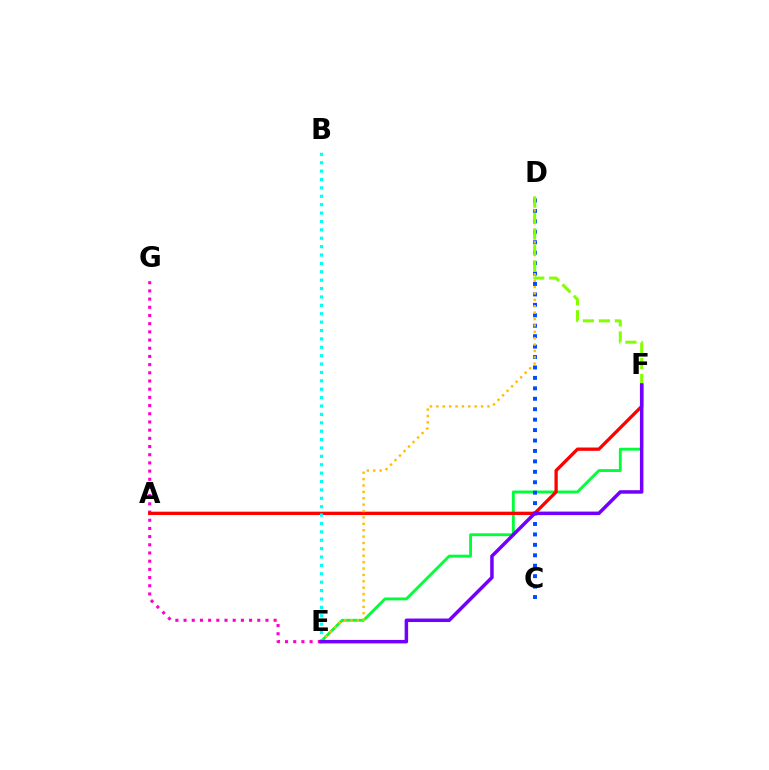{('E', 'F'): [{'color': '#00ff39', 'line_style': 'solid', 'thickness': 2.06}, {'color': '#7200ff', 'line_style': 'solid', 'thickness': 2.52}], ('E', 'G'): [{'color': '#ff00cf', 'line_style': 'dotted', 'thickness': 2.23}], ('C', 'D'): [{'color': '#004bff', 'line_style': 'dotted', 'thickness': 2.84}], ('A', 'F'): [{'color': '#ff0000', 'line_style': 'solid', 'thickness': 2.37}], ('D', 'E'): [{'color': '#ffbd00', 'line_style': 'dotted', 'thickness': 1.74}], ('B', 'E'): [{'color': '#00fff6', 'line_style': 'dotted', 'thickness': 2.28}], ('D', 'F'): [{'color': '#84ff00', 'line_style': 'dashed', 'thickness': 2.17}]}